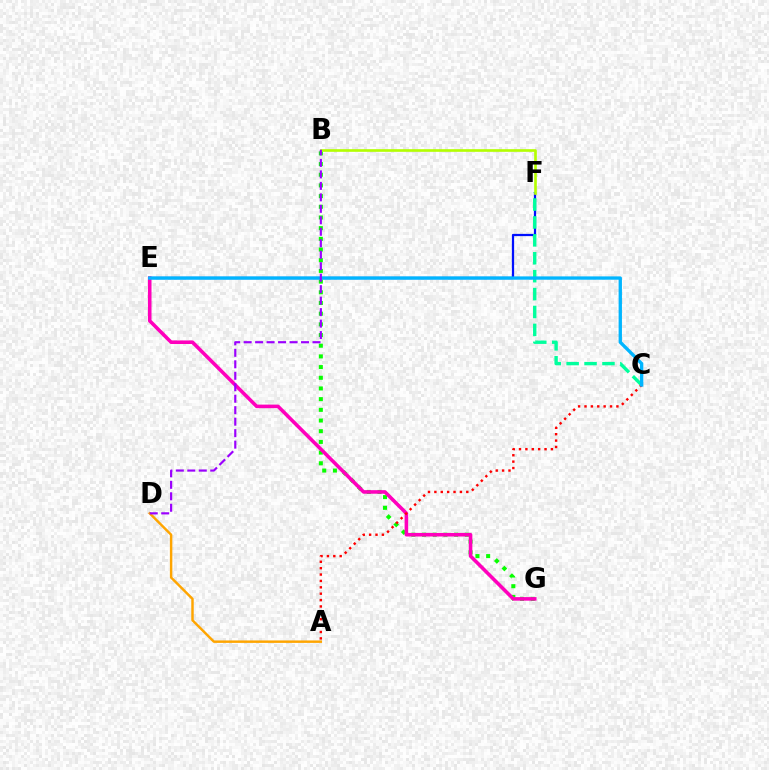{('E', 'F'): [{'color': '#0010ff', 'line_style': 'solid', 'thickness': 1.61}], ('B', 'G'): [{'color': '#08ff00', 'line_style': 'dotted', 'thickness': 2.9}], ('E', 'G'): [{'color': '#ff00bd', 'line_style': 'solid', 'thickness': 2.57}], ('A', 'D'): [{'color': '#ffa500', 'line_style': 'solid', 'thickness': 1.76}], ('C', 'F'): [{'color': '#00ff9d', 'line_style': 'dashed', 'thickness': 2.43}], ('B', 'F'): [{'color': '#b3ff00', 'line_style': 'solid', 'thickness': 1.91}], ('A', 'C'): [{'color': '#ff0000', 'line_style': 'dotted', 'thickness': 1.73}], ('C', 'E'): [{'color': '#00b5ff', 'line_style': 'solid', 'thickness': 2.4}], ('B', 'D'): [{'color': '#9b00ff', 'line_style': 'dashed', 'thickness': 1.56}]}